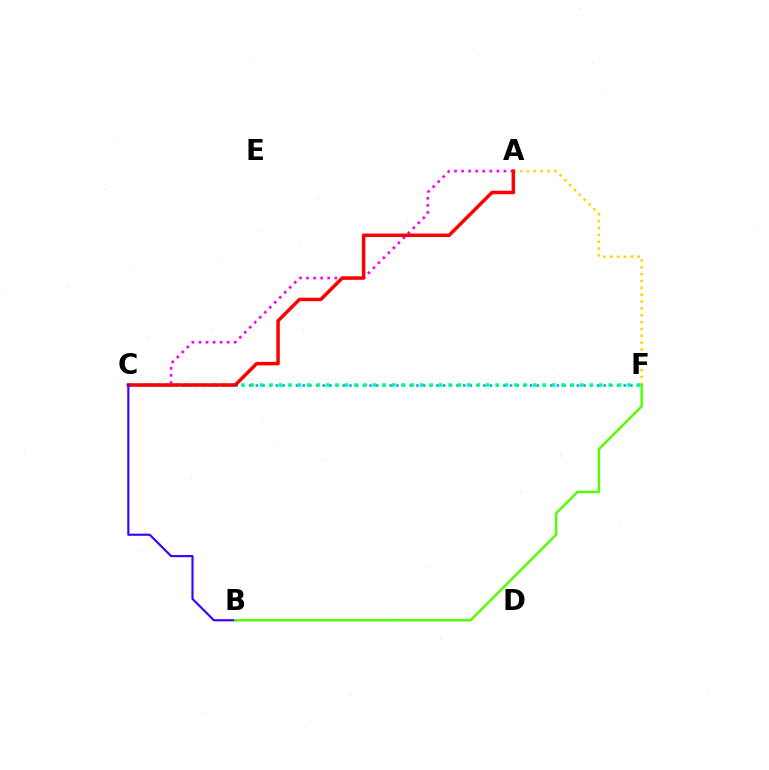{('A', 'F'): [{'color': '#ffd500', 'line_style': 'dotted', 'thickness': 1.86}], ('A', 'C'): [{'color': '#ff00ed', 'line_style': 'dotted', 'thickness': 1.92}, {'color': '#ff0000', 'line_style': 'solid', 'thickness': 2.51}], ('C', 'F'): [{'color': '#009eff', 'line_style': 'dotted', 'thickness': 1.82}, {'color': '#00ff86', 'line_style': 'dotted', 'thickness': 2.56}], ('B', 'C'): [{'color': '#3700ff', 'line_style': 'solid', 'thickness': 1.54}], ('B', 'F'): [{'color': '#4fff00', 'line_style': 'solid', 'thickness': 1.74}]}